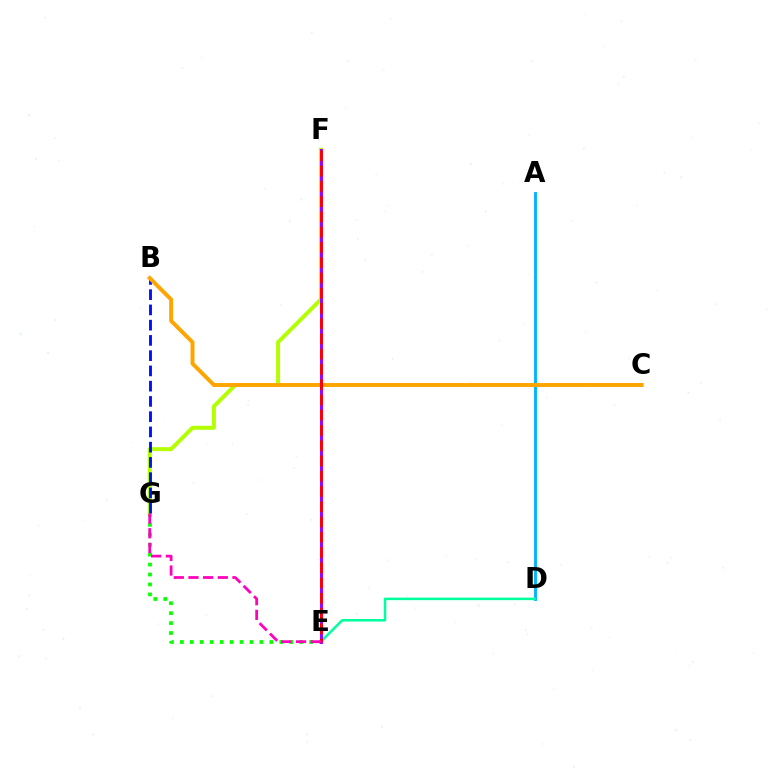{('E', 'G'): [{'color': '#08ff00', 'line_style': 'dotted', 'thickness': 2.7}, {'color': '#ff00bd', 'line_style': 'dashed', 'thickness': 1.99}], ('F', 'G'): [{'color': '#b3ff00', 'line_style': 'solid', 'thickness': 2.86}], ('A', 'D'): [{'color': '#00b5ff', 'line_style': 'solid', 'thickness': 2.06}], ('B', 'G'): [{'color': '#0010ff', 'line_style': 'dashed', 'thickness': 2.07}], ('D', 'E'): [{'color': '#00ff9d', 'line_style': 'solid', 'thickness': 1.82}], ('B', 'C'): [{'color': '#ffa500', 'line_style': 'solid', 'thickness': 2.84}], ('E', 'F'): [{'color': '#9b00ff', 'line_style': 'solid', 'thickness': 2.13}, {'color': '#ff0000', 'line_style': 'dashed', 'thickness': 2.07}]}